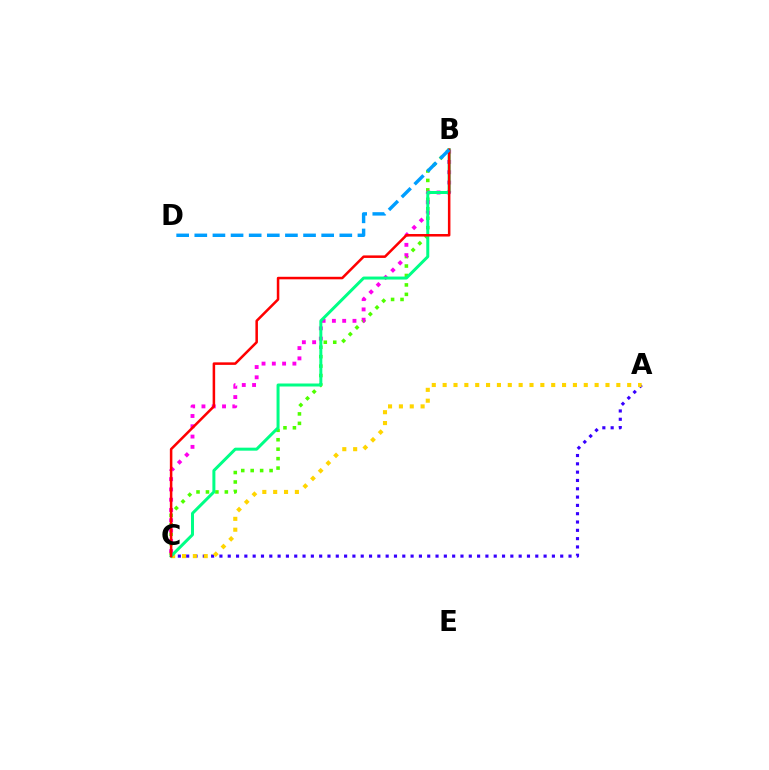{('B', 'C'): [{'color': '#4fff00', 'line_style': 'dotted', 'thickness': 2.57}, {'color': '#ff00ed', 'line_style': 'dotted', 'thickness': 2.79}, {'color': '#00ff86', 'line_style': 'solid', 'thickness': 2.16}, {'color': '#ff0000', 'line_style': 'solid', 'thickness': 1.82}], ('A', 'C'): [{'color': '#3700ff', 'line_style': 'dotted', 'thickness': 2.26}, {'color': '#ffd500', 'line_style': 'dotted', 'thickness': 2.95}], ('B', 'D'): [{'color': '#009eff', 'line_style': 'dashed', 'thickness': 2.46}]}